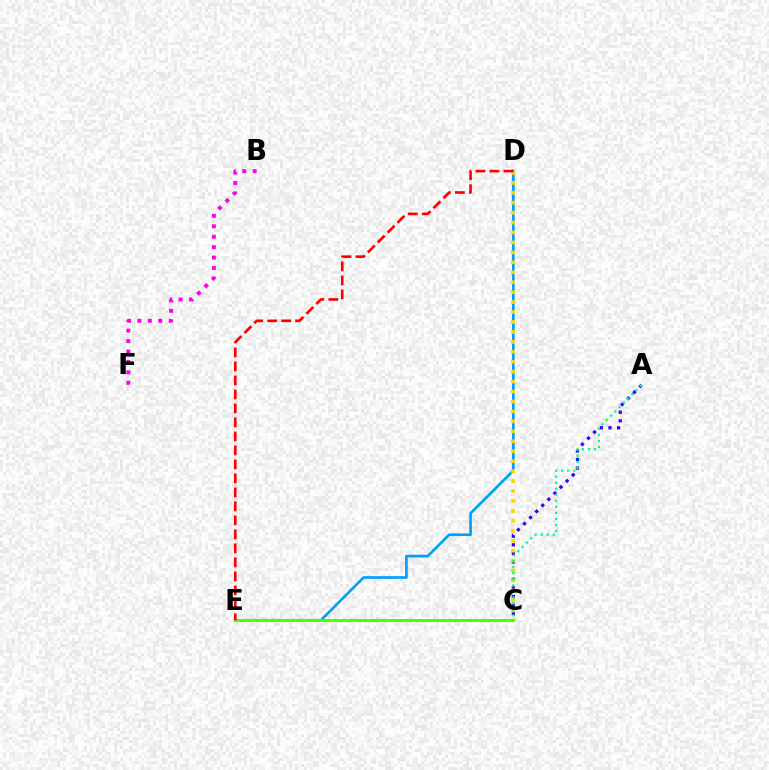{('A', 'C'): [{'color': '#3700ff', 'line_style': 'dotted', 'thickness': 2.34}, {'color': '#00ff86', 'line_style': 'dotted', 'thickness': 1.64}], ('B', 'F'): [{'color': '#ff00ed', 'line_style': 'dotted', 'thickness': 2.83}], ('D', 'E'): [{'color': '#009eff', 'line_style': 'solid', 'thickness': 1.92}, {'color': '#ff0000', 'line_style': 'dashed', 'thickness': 1.9}], ('C', 'D'): [{'color': '#ffd500', 'line_style': 'dotted', 'thickness': 2.7}], ('C', 'E'): [{'color': '#4fff00', 'line_style': 'solid', 'thickness': 2.2}]}